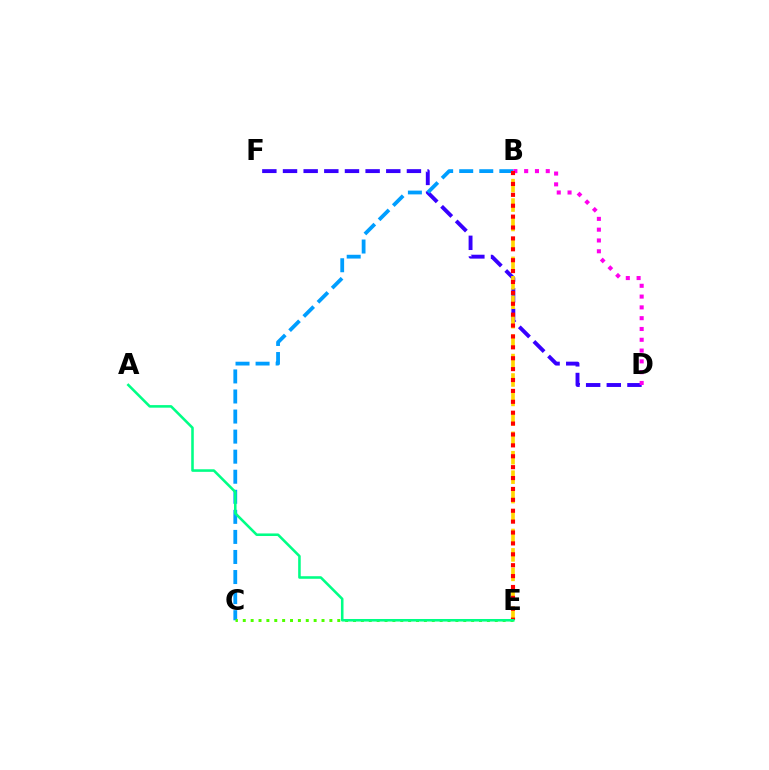{('D', 'F'): [{'color': '#3700ff', 'line_style': 'dashed', 'thickness': 2.81}], ('B', 'E'): [{'color': '#ffd500', 'line_style': 'dashed', 'thickness': 2.64}, {'color': '#ff0000', 'line_style': 'dotted', 'thickness': 2.96}], ('B', 'C'): [{'color': '#009eff', 'line_style': 'dashed', 'thickness': 2.73}], ('B', 'D'): [{'color': '#ff00ed', 'line_style': 'dotted', 'thickness': 2.93}], ('C', 'E'): [{'color': '#4fff00', 'line_style': 'dotted', 'thickness': 2.14}], ('A', 'E'): [{'color': '#00ff86', 'line_style': 'solid', 'thickness': 1.85}]}